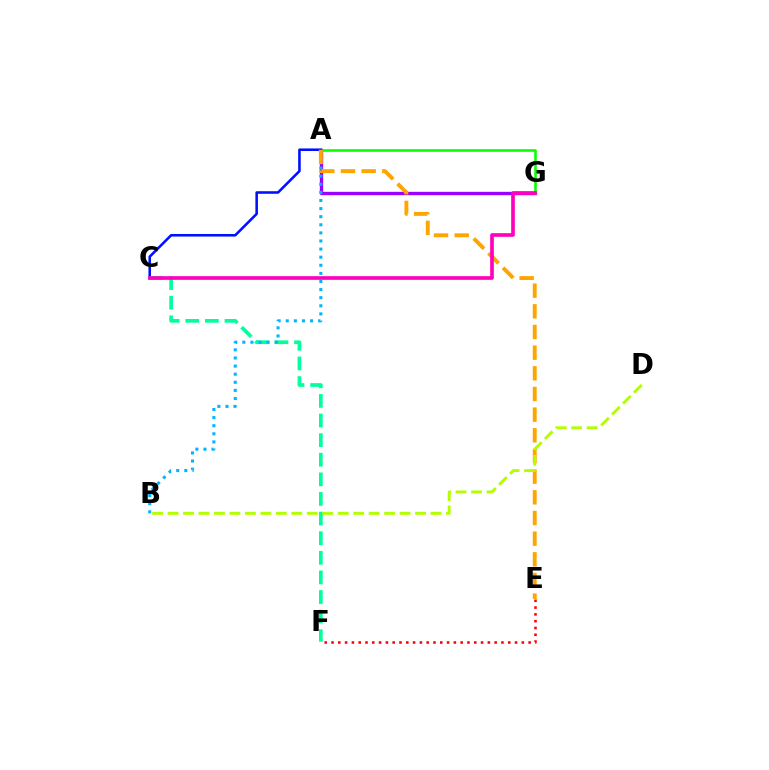{('A', 'G'): [{'color': '#9b00ff', 'line_style': 'solid', 'thickness': 2.41}, {'color': '#08ff00', 'line_style': 'solid', 'thickness': 1.86}], ('E', 'F'): [{'color': '#ff0000', 'line_style': 'dotted', 'thickness': 1.85}], ('A', 'C'): [{'color': '#0010ff', 'line_style': 'solid', 'thickness': 1.85}], ('C', 'F'): [{'color': '#00ff9d', 'line_style': 'dashed', 'thickness': 2.66}], ('A', 'B'): [{'color': '#00b5ff', 'line_style': 'dotted', 'thickness': 2.2}], ('A', 'E'): [{'color': '#ffa500', 'line_style': 'dashed', 'thickness': 2.81}], ('C', 'G'): [{'color': '#ff00bd', 'line_style': 'solid', 'thickness': 2.64}], ('B', 'D'): [{'color': '#b3ff00', 'line_style': 'dashed', 'thickness': 2.1}]}